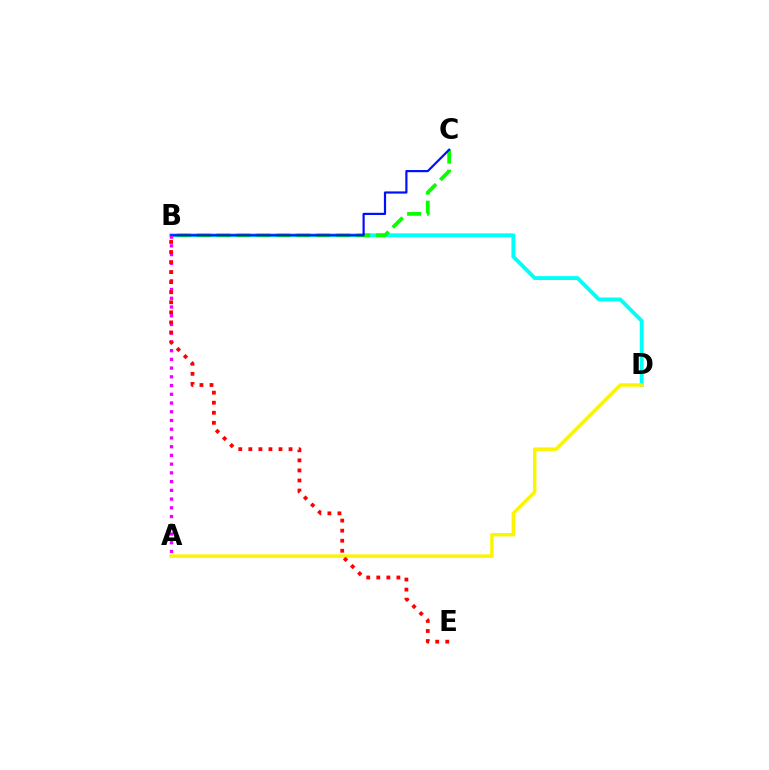{('B', 'D'): [{'color': '#00fff6', 'line_style': 'solid', 'thickness': 2.78}], ('A', 'D'): [{'color': '#fcf500', 'line_style': 'solid', 'thickness': 2.51}], ('B', 'C'): [{'color': '#08ff00', 'line_style': 'dashed', 'thickness': 2.71}, {'color': '#0010ff', 'line_style': 'solid', 'thickness': 1.58}], ('A', 'B'): [{'color': '#ee00ff', 'line_style': 'dotted', 'thickness': 2.37}], ('B', 'E'): [{'color': '#ff0000', 'line_style': 'dotted', 'thickness': 2.73}]}